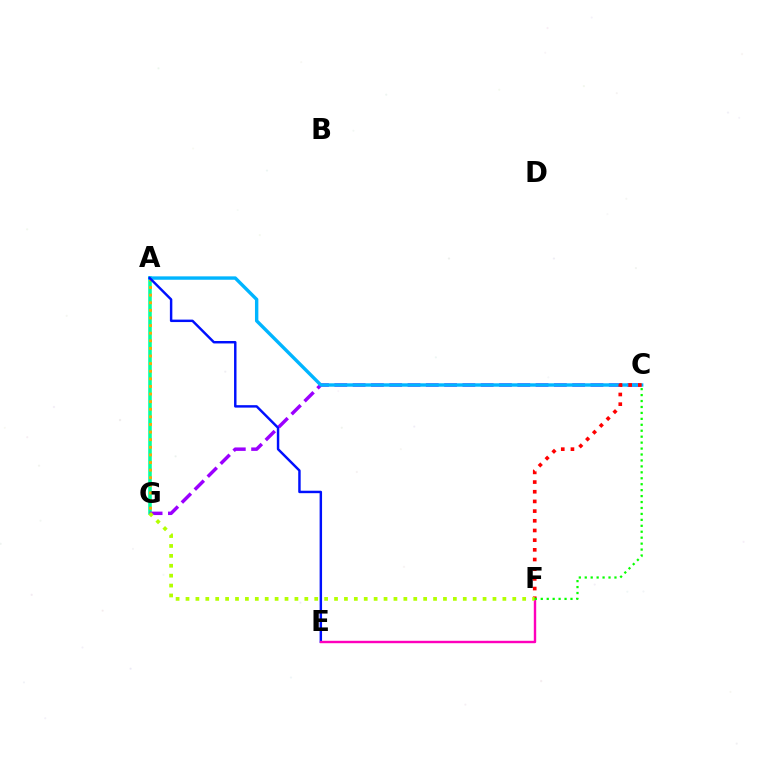{('A', 'G'): [{'color': '#00ff9d', 'line_style': 'solid', 'thickness': 2.56}, {'color': '#ffa500', 'line_style': 'dotted', 'thickness': 2.07}], ('C', 'G'): [{'color': '#9b00ff', 'line_style': 'dashed', 'thickness': 2.49}], ('A', 'C'): [{'color': '#00b5ff', 'line_style': 'solid', 'thickness': 2.45}], ('A', 'E'): [{'color': '#0010ff', 'line_style': 'solid', 'thickness': 1.76}], ('E', 'F'): [{'color': '#ff00bd', 'line_style': 'solid', 'thickness': 1.73}], ('C', 'F'): [{'color': '#ff0000', 'line_style': 'dotted', 'thickness': 2.63}, {'color': '#08ff00', 'line_style': 'dotted', 'thickness': 1.61}], ('F', 'G'): [{'color': '#b3ff00', 'line_style': 'dotted', 'thickness': 2.69}]}